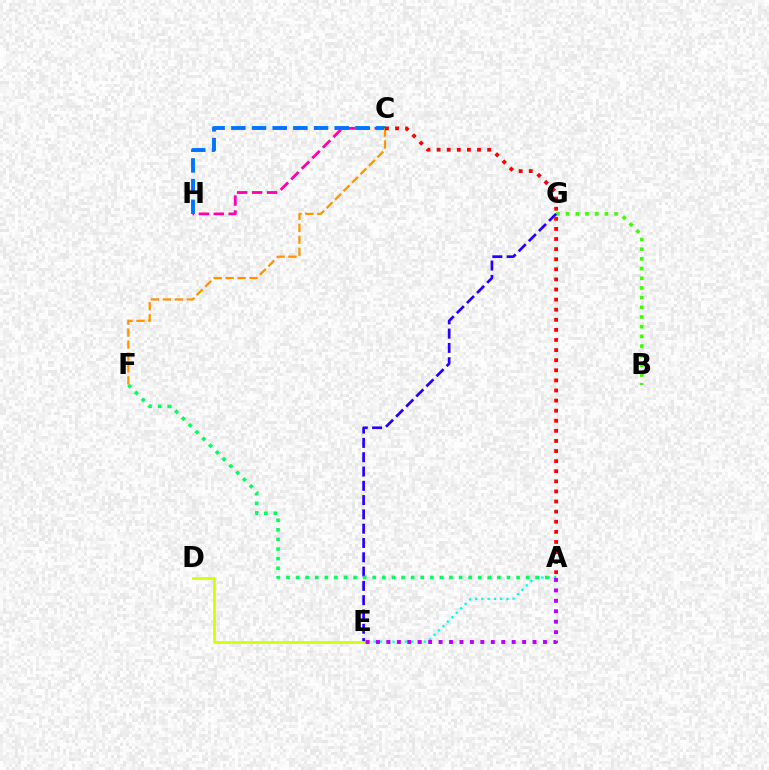{('B', 'G'): [{'color': '#3dff00', 'line_style': 'dotted', 'thickness': 2.63}], ('E', 'G'): [{'color': '#2500ff', 'line_style': 'dashed', 'thickness': 1.94}], ('C', 'H'): [{'color': '#ff00ac', 'line_style': 'dashed', 'thickness': 2.03}, {'color': '#0074ff', 'line_style': 'dashed', 'thickness': 2.81}], ('C', 'F'): [{'color': '#ff9400', 'line_style': 'dashed', 'thickness': 1.62}], ('A', 'C'): [{'color': '#ff0000', 'line_style': 'dotted', 'thickness': 2.74}], ('A', 'E'): [{'color': '#00fff6', 'line_style': 'dotted', 'thickness': 1.7}, {'color': '#b900ff', 'line_style': 'dotted', 'thickness': 2.84}], ('D', 'E'): [{'color': '#d1ff00', 'line_style': 'solid', 'thickness': 1.92}], ('A', 'F'): [{'color': '#00ff5c', 'line_style': 'dotted', 'thickness': 2.61}]}